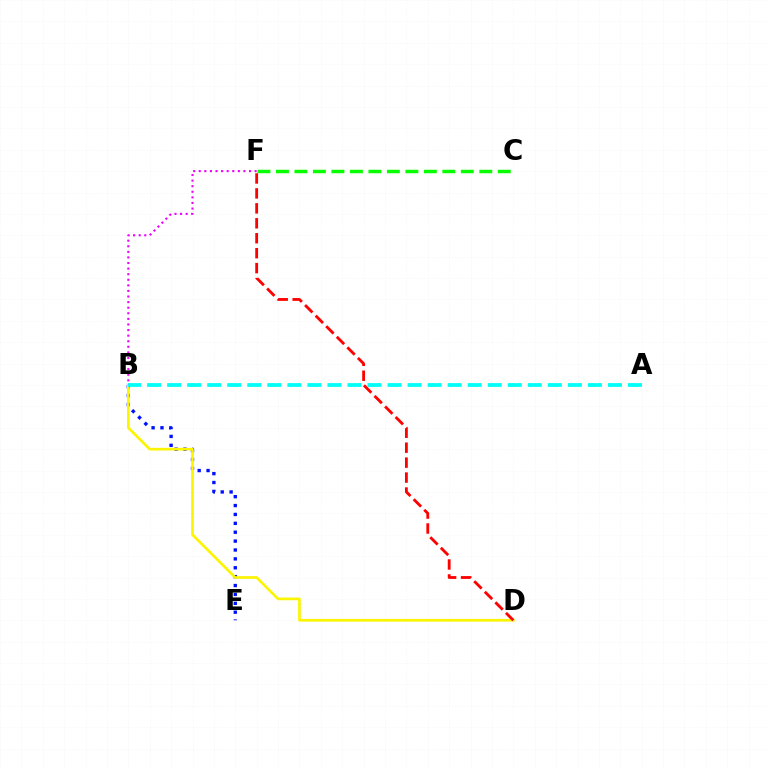{('B', 'E'): [{'color': '#0010ff', 'line_style': 'dotted', 'thickness': 2.41}], ('C', 'F'): [{'color': '#08ff00', 'line_style': 'dashed', 'thickness': 2.51}], ('B', 'D'): [{'color': '#fcf500', 'line_style': 'solid', 'thickness': 1.93}], ('A', 'B'): [{'color': '#00fff6', 'line_style': 'dashed', 'thickness': 2.72}], ('B', 'F'): [{'color': '#ee00ff', 'line_style': 'dotted', 'thickness': 1.52}], ('D', 'F'): [{'color': '#ff0000', 'line_style': 'dashed', 'thickness': 2.03}]}